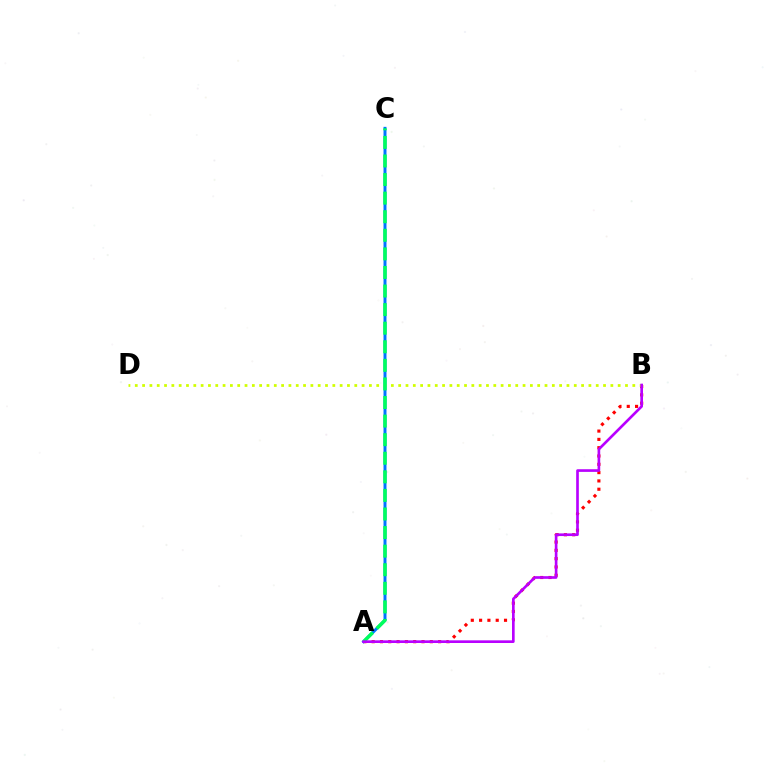{('A', 'B'): [{'color': '#ff0000', 'line_style': 'dotted', 'thickness': 2.26}, {'color': '#b900ff', 'line_style': 'solid', 'thickness': 1.91}], ('A', 'C'): [{'color': '#0074ff', 'line_style': 'solid', 'thickness': 2.14}, {'color': '#00ff5c', 'line_style': 'dashed', 'thickness': 2.52}], ('B', 'D'): [{'color': '#d1ff00', 'line_style': 'dotted', 'thickness': 1.99}]}